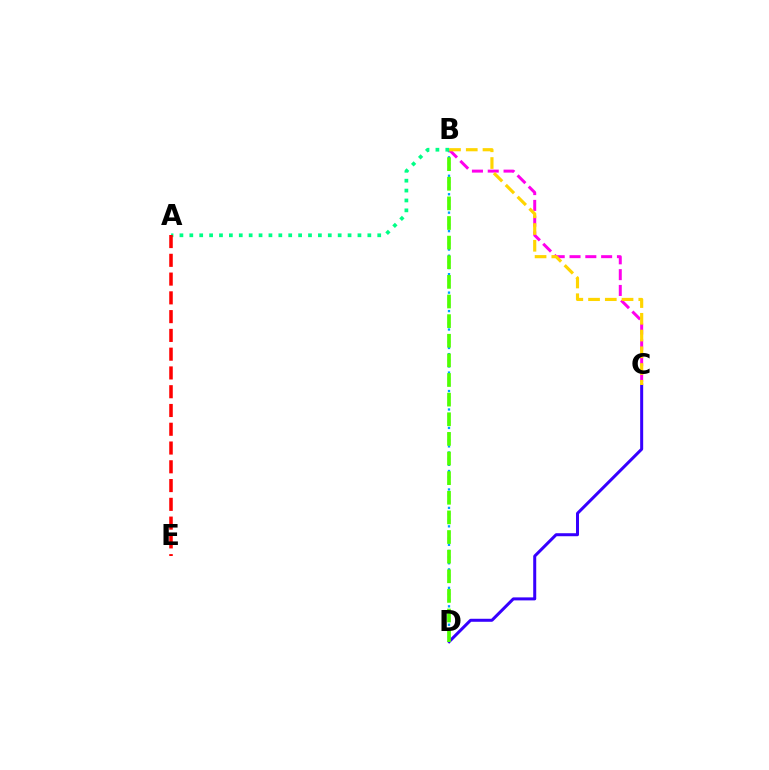{('B', 'D'): [{'color': '#009eff', 'line_style': 'dotted', 'thickness': 1.67}, {'color': '#4fff00', 'line_style': 'dashed', 'thickness': 2.67}], ('C', 'D'): [{'color': '#3700ff', 'line_style': 'solid', 'thickness': 2.16}], ('B', 'C'): [{'color': '#ff00ed', 'line_style': 'dashed', 'thickness': 2.15}, {'color': '#ffd500', 'line_style': 'dashed', 'thickness': 2.27}], ('A', 'B'): [{'color': '#00ff86', 'line_style': 'dotted', 'thickness': 2.69}], ('A', 'E'): [{'color': '#ff0000', 'line_style': 'dashed', 'thickness': 2.55}]}